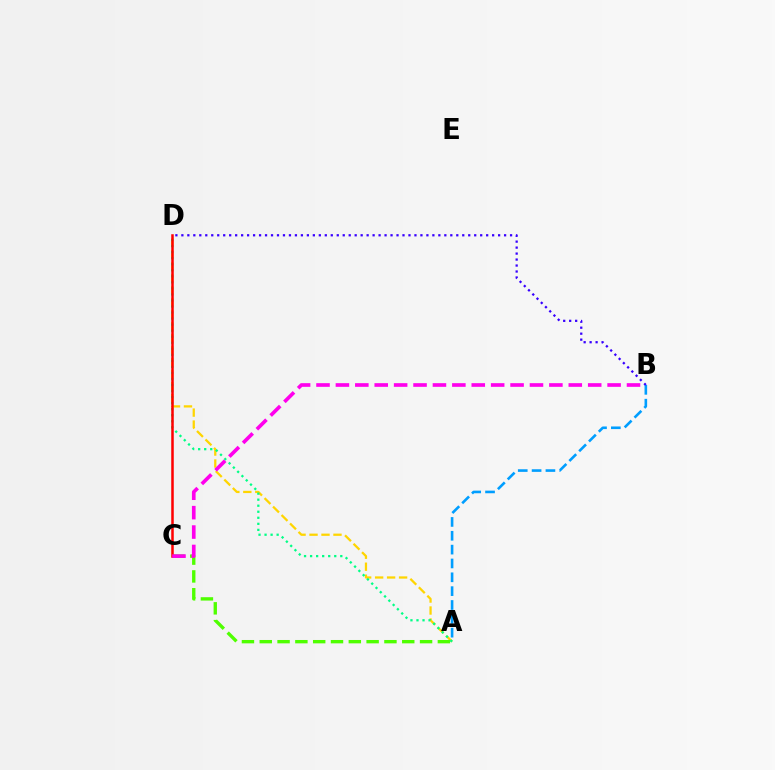{('A', 'D'): [{'color': '#ffd500', 'line_style': 'dashed', 'thickness': 1.63}, {'color': '#00ff86', 'line_style': 'dotted', 'thickness': 1.64}], ('A', 'C'): [{'color': '#4fff00', 'line_style': 'dashed', 'thickness': 2.42}], ('A', 'B'): [{'color': '#009eff', 'line_style': 'dashed', 'thickness': 1.88}], ('C', 'D'): [{'color': '#ff0000', 'line_style': 'solid', 'thickness': 1.81}], ('B', 'C'): [{'color': '#ff00ed', 'line_style': 'dashed', 'thickness': 2.64}], ('B', 'D'): [{'color': '#3700ff', 'line_style': 'dotted', 'thickness': 1.62}]}